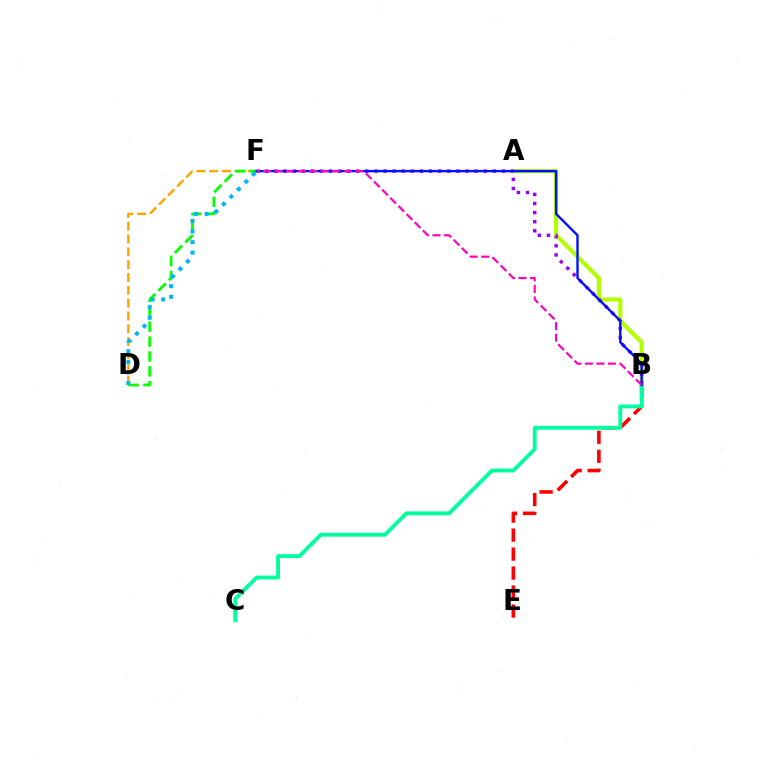{('D', 'F'): [{'color': '#ffa500', 'line_style': 'dashed', 'thickness': 1.74}, {'color': '#08ff00', 'line_style': 'dashed', 'thickness': 2.02}, {'color': '#00b5ff', 'line_style': 'dotted', 'thickness': 2.88}], ('B', 'E'): [{'color': '#ff0000', 'line_style': 'dashed', 'thickness': 2.58}], ('A', 'B'): [{'color': '#b3ff00', 'line_style': 'solid', 'thickness': 2.99}], ('B', 'F'): [{'color': '#9b00ff', 'line_style': 'dotted', 'thickness': 2.47}, {'color': '#0010ff', 'line_style': 'solid', 'thickness': 1.71}, {'color': '#ff00bd', 'line_style': 'dashed', 'thickness': 1.57}], ('B', 'C'): [{'color': '#00ff9d', 'line_style': 'solid', 'thickness': 2.77}]}